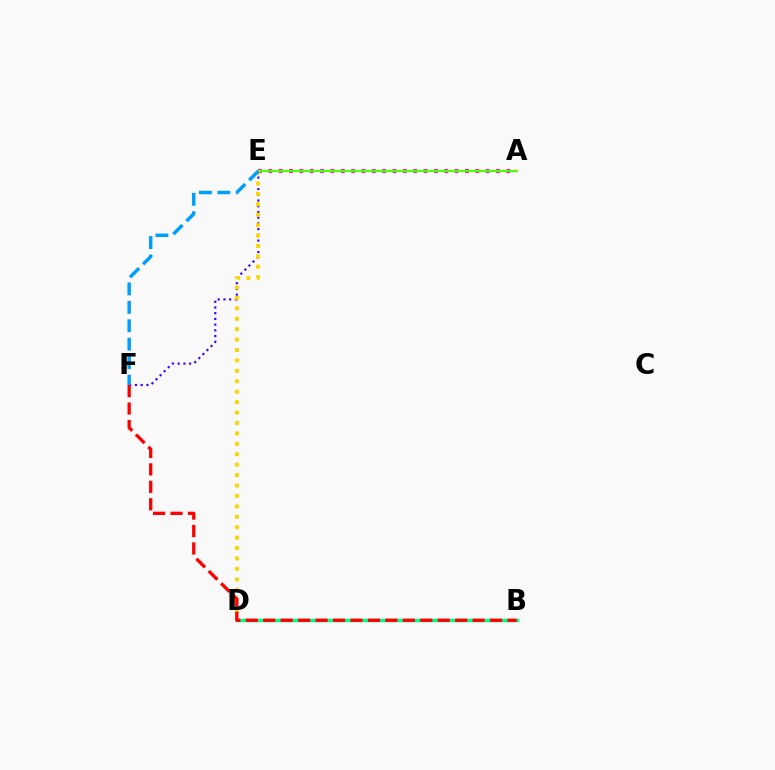{('E', 'F'): [{'color': '#3700ff', 'line_style': 'dotted', 'thickness': 1.56}, {'color': '#009eff', 'line_style': 'dashed', 'thickness': 2.5}], ('A', 'E'): [{'color': '#ff00ed', 'line_style': 'dotted', 'thickness': 2.81}, {'color': '#4fff00', 'line_style': 'solid', 'thickness': 1.56}], ('B', 'D'): [{'color': '#00ff86', 'line_style': 'solid', 'thickness': 2.48}], ('D', 'E'): [{'color': '#ffd500', 'line_style': 'dotted', 'thickness': 2.83}], ('B', 'F'): [{'color': '#ff0000', 'line_style': 'dashed', 'thickness': 2.37}]}